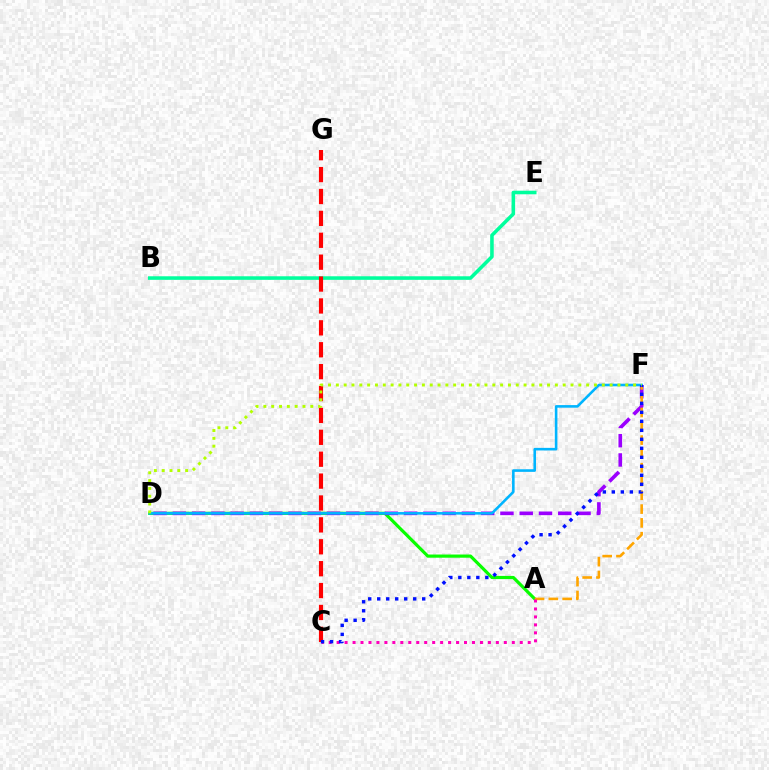{('A', 'D'): [{'color': '#08ff00', 'line_style': 'solid', 'thickness': 2.29}], ('B', 'E'): [{'color': '#00ff9d', 'line_style': 'solid', 'thickness': 2.56}], ('C', 'G'): [{'color': '#ff0000', 'line_style': 'dashed', 'thickness': 2.97}], ('D', 'F'): [{'color': '#9b00ff', 'line_style': 'dashed', 'thickness': 2.62}, {'color': '#00b5ff', 'line_style': 'solid', 'thickness': 1.87}, {'color': '#b3ff00', 'line_style': 'dotted', 'thickness': 2.13}], ('A', 'F'): [{'color': '#ffa500', 'line_style': 'dashed', 'thickness': 1.87}], ('A', 'C'): [{'color': '#ff00bd', 'line_style': 'dotted', 'thickness': 2.16}], ('C', 'F'): [{'color': '#0010ff', 'line_style': 'dotted', 'thickness': 2.44}]}